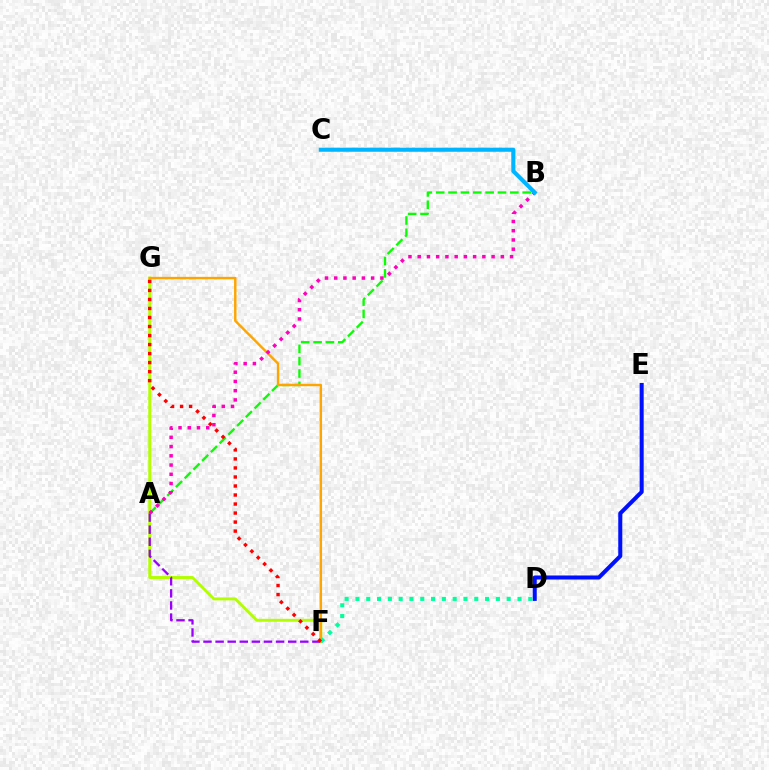{('A', 'B'): [{'color': '#08ff00', 'line_style': 'dashed', 'thickness': 1.68}, {'color': '#ff00bd', 'line_style': 'dotted', 'thickness': 2.51}], ('F', 'G'): [{'color': '#b3ff00', 'line_style': 'solid', 'thickness': 2.1}, {'color': '#ffa500', 'line_style': 'solid', 'thickness': 1.75}, {'color': '#ff0000', 'line_style': 'dotted', 'thickness': 2.45}], ('D', 'E'): [{'color': '#0010ff', 'line_style': 'solid', 'thickness': 2.91}], ('A', 'F'): [{'color': '#9b00ff', 'line_style': 'dashed', 'thickness': 1.64}], ('B', 'C'): [{'color': '#00b5ff', 'line_style': 'solid', 'thickness': 2.95}], ('D', 'F'): [{'color': '#00ff9d', 'line_style': 'dotted', 'thickness': 2.94}]}